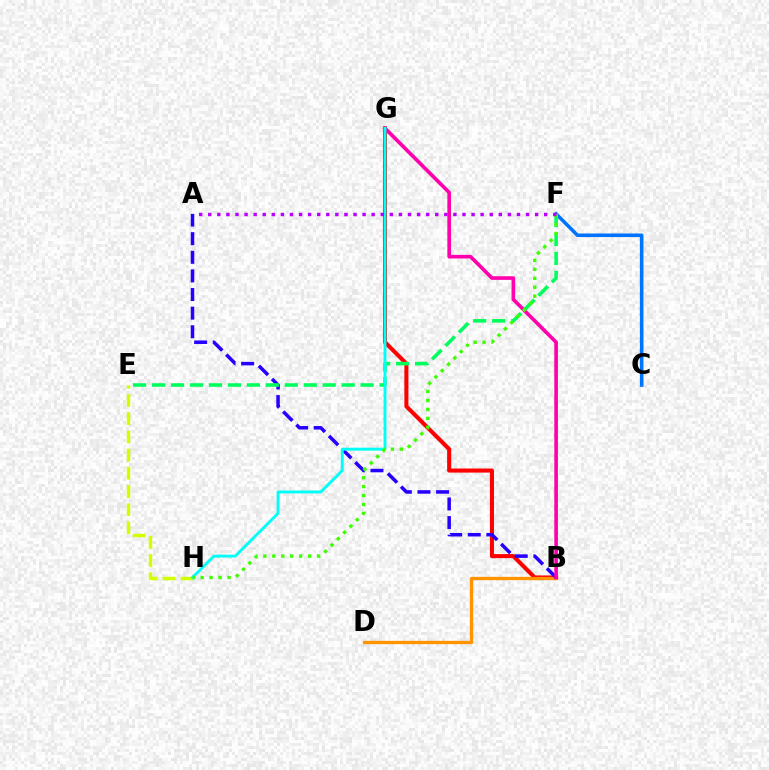{('C', 'F'): [{'color': '#0074ff', 'line_style': 'solid', 'thickness': 2.58}], ('B', 'G'): [{'color': '#ff0000', 'line_style': 'solid', 'thickness': 2.93}, {'color': '#ff00ac', 'line_style': 'solid', 'thickness': 2.62}], ('E', 'H'): [{'color': '#d1ff00', 'line_style': 'dashed', 'thickness': 2.47}], ('B', 'D'): [{'color': '#ff9400', 'line_style': 'solid', 'thickness': 2.37}], ('A', 'B'): [{'color': '#2500ff', 'line_style': 'dashed', 'thickness': 2.53}], ('E', 'F'): [{'color': '#00ff5c', 'line_style': 'dashed', 'thickness': 2.58}], ('G', 'H'): [{'color': '#00fff6', 'line_style': 'solid', 'thickness': 2.1}], ('F', 'H'): [{'color': '#3dff00', 'line_style': 'dotted', 'thickness': 2.43}], ('A', 'F'): [{'color': '#b900ff', 'line_style': 'dotted', 'thickness': 2.47}]}